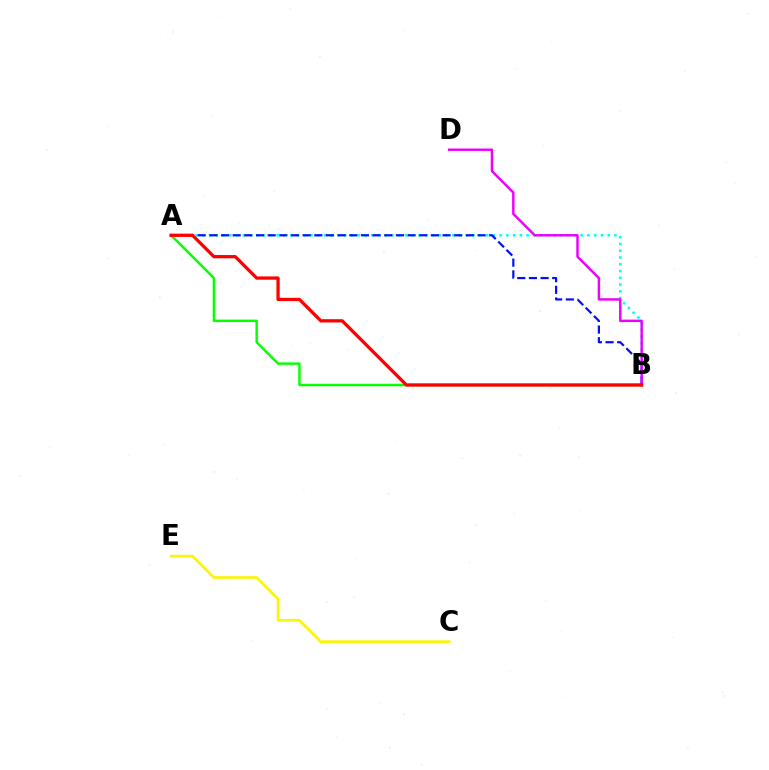{('A', 'B'): [{'color': '#08ff00', 'line_style': 'solid', 'thickness': 1.77}, {'color': '#00fff6', 'line_style': 'dotted', 'thickness': 1.84}, {'color': '#0010ff', 'line_style': 'dashed', 'thickness': 1.58}, {'color': '#ff0000', 'line_style': 'solid', 'thickness': 2.35}], ('B', 'D'): [{'color': '#ee00ff', 'line_style': 'solid', 'thickness': 1.77}], ('C', 'E'): [{'color': '#fcf500', 'line_style': 'solid', 'thickness': 1.89}]}